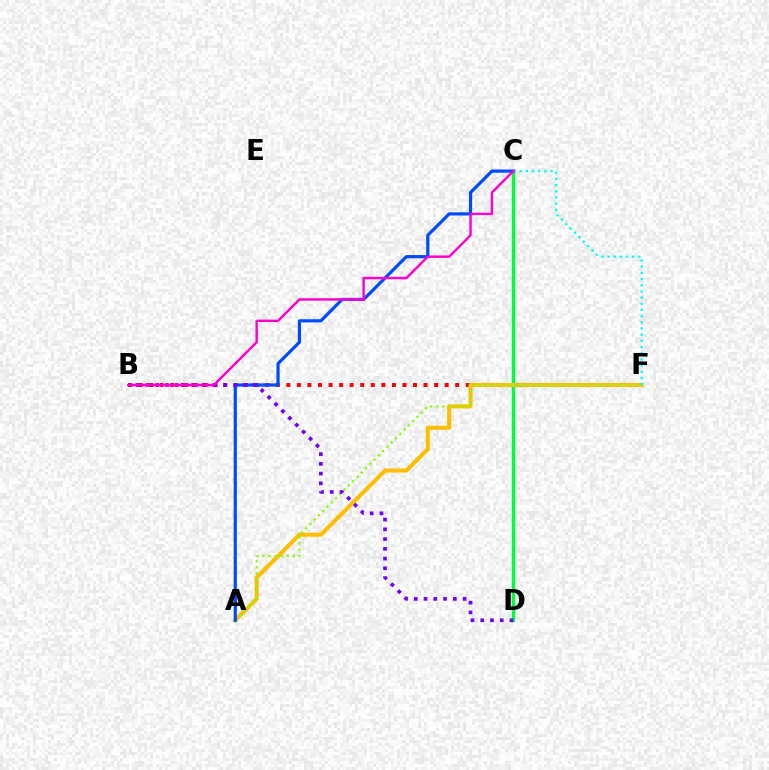{('B', 'F'): [{'color': '#ff0000', 'line_style': 'dotted', 'thickness': 2.87}], ('C', 'D'): [{'color': '#00ff39', 'line_style': 'solid', 'thickness': 2.45}], ('A', 'F'): [{'color': '#ffbd00', 'line_style': 'solid', 'thickness': 2.91}, {'color': '#84ff00', 'line_style': 'dotted', 'thickness': 1.65}], ('A', 'C'): [{'color': '#004bff', 'line_style': 'solid', 'thickness': 2.31}], ('B', 'D'): [{'color': '#7200ff', 'line_style': 'dotted', 'thickness': 2.65}], ('C', 'F'): [{'color': '#00fff6', 'line_style': 'dotted', 'thickness': 1.68}], ('B', 'C'): [{'color': '#ff00cf', 'line_style': 'solid', 'thickness': 1.75}]}